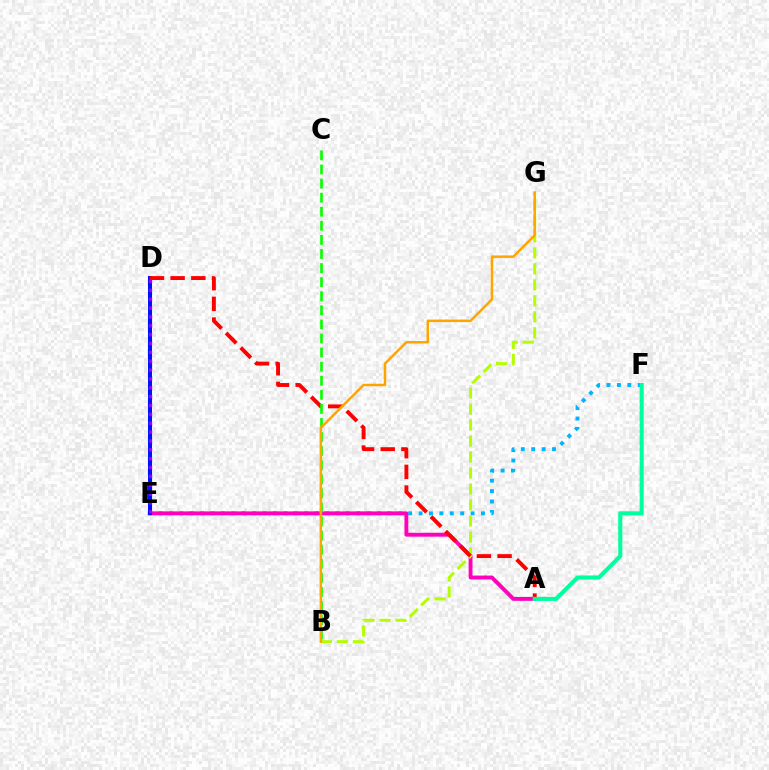{('E', 'F'): [{'color': '#00b5ff', 'line_style': 'dotted', 'thickness': 2.83}], ('A', 'E'): [{'color': '#ff00bd', 'line_style': 'solid', 'thickness': 2.79}], ('D', 'E'): [{'color': '#0010ff', 'line_style': 'solid', 'thickness': 2.9}, {'color': '#9b00ff', 'line_style': 'dotted', 'thickness': 2.41}], ('B', 'G'): [{'color': '#b3ff00', 'line_style': 'dashed', 'thickness': 2.17}, {'color': '#ffa500', 'line_style': 'solid', 'thickness': 1.79}], ('A', 'D'): [{'color': '#ff0000', 'line_style': 'dashed', 'thickness': 2.81}], ('B', 'C'): [{'color': '#08ff00', 'line_style': 'dashed', 'thickness': 1.91}], ('A', 'F'): [{'color': '#00ff9d', 'line_style': 'solid', 'thickness': 2.93}]}